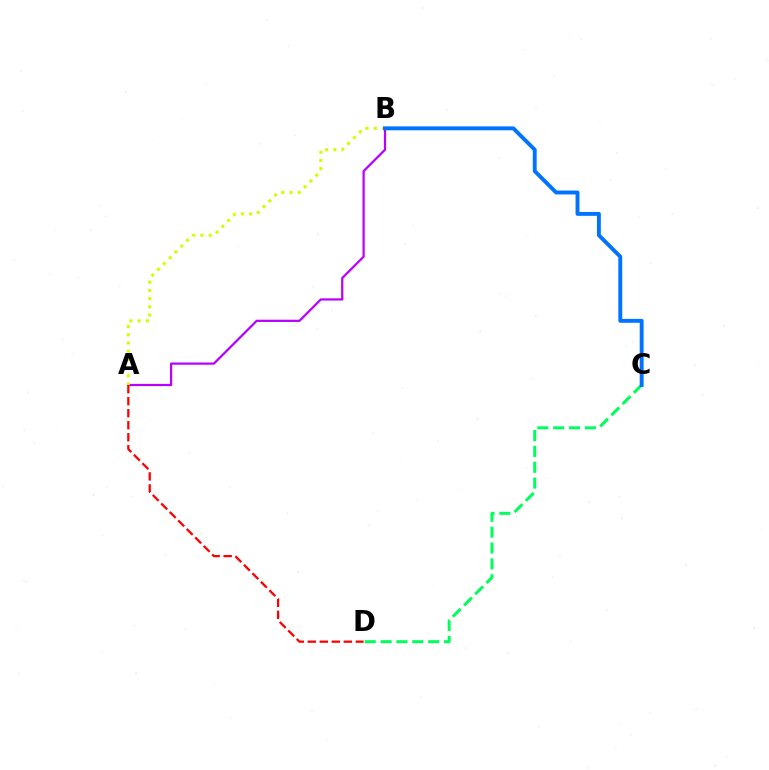{('C', 'D'): [{'color': '#00ff5c', 'line_style': 'dashed', 'thickness': 2.15}], ('A', 'B'): [{'color': '#b900ff', 'line_style': 'solid', 'thickness': 1.61}, {'color': '#d1ff00', 'line_style': 'dotted', 'thickness': 2.23}], ('A', 'D'): [{'color': '#ff0000', 'line_style': 'dashed', 'thickness': 1.63}], ('B', 'C'): [{'color': '#0074ff', 'line_style': 'solid', 'thickness': 2.81}]}